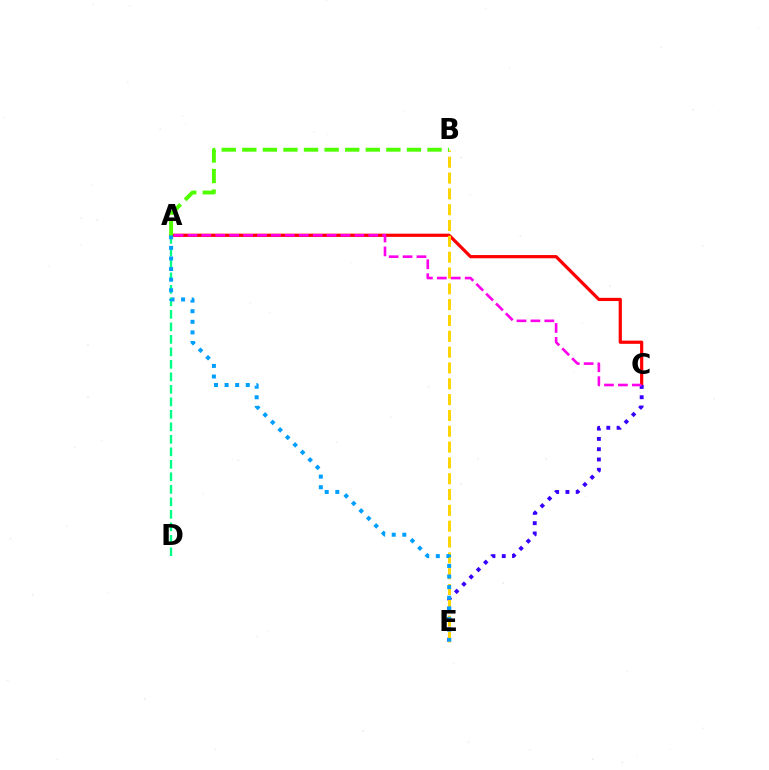{('A', 'C'): [{'color': '#ff0000', 'line_style': 'solid', 'thickness': 2.31}, {'color': '#ff00ed', 'line_style': 'dashed', 'thickness': 1.89}], ('C', 'E'): [{'color': '#3700ff', 'line_style': 'dotted', 'thickness': 2.79}], ('B', 'E'): [{'color': '#ffd500', 'line_style': 'dashed', 'thickness': 2.15}], ('A', 'D'): [{'color': '#00ff86', 'line_style': 'dashed', 'thickness': 1.7}], ('A', 'E'): [{'color': '#009eff', 'line_style': 'dotted', 'thickness': 2.88}], ('A', 'B'): [{'color': '#4fff00', 'line_style': 'dashed', 'thickness': 2.8}]}